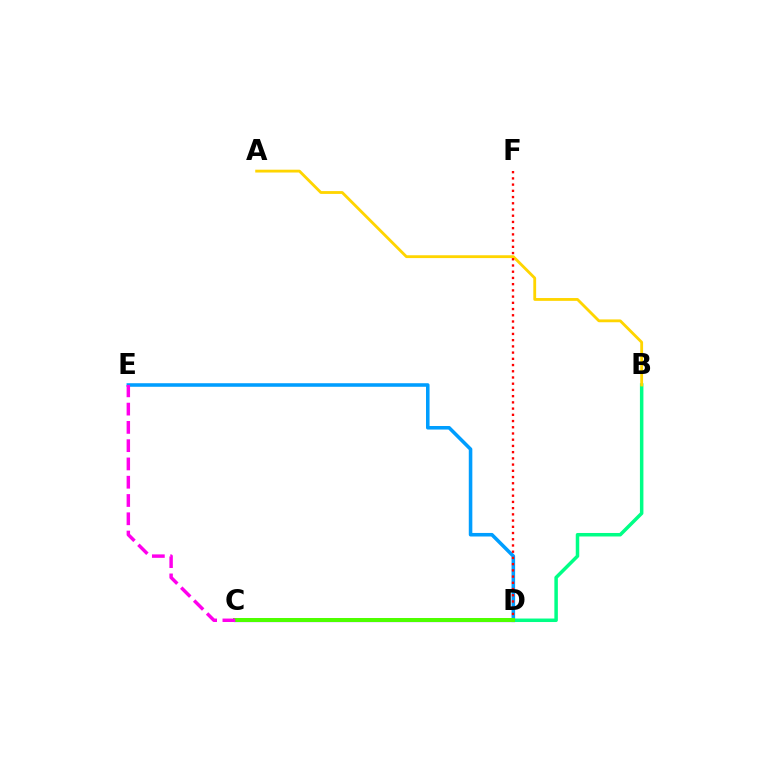{('C', 'D'): [{'color': '#3700ff', 'line_style': 'solid', 'thickness': 2.28}, {'color': '#4fff00', 'line_style': 'solid', 'thickness': 2.88}], ('B', 'D'): [{'color': '#00ff86', 'line_style': 'solid', 'thickness': 2.52}], ('D', 'E'): [{'color': '#009eff', 'line_style': 'solid', 'thickness': 2.56}], ('A', 'B'): [{'color': '#ffd500', 'line_style': 'solid', 'thickness': 2.04}], ('D', 'F'): [{'color': '#ff0000', 'line_style': 'dotted', 'thickness': 1.69}], ('C', 'E'): [{'color': '#ff00ed', 'line_style': 'dashed', 'thickness': 2.48}]}